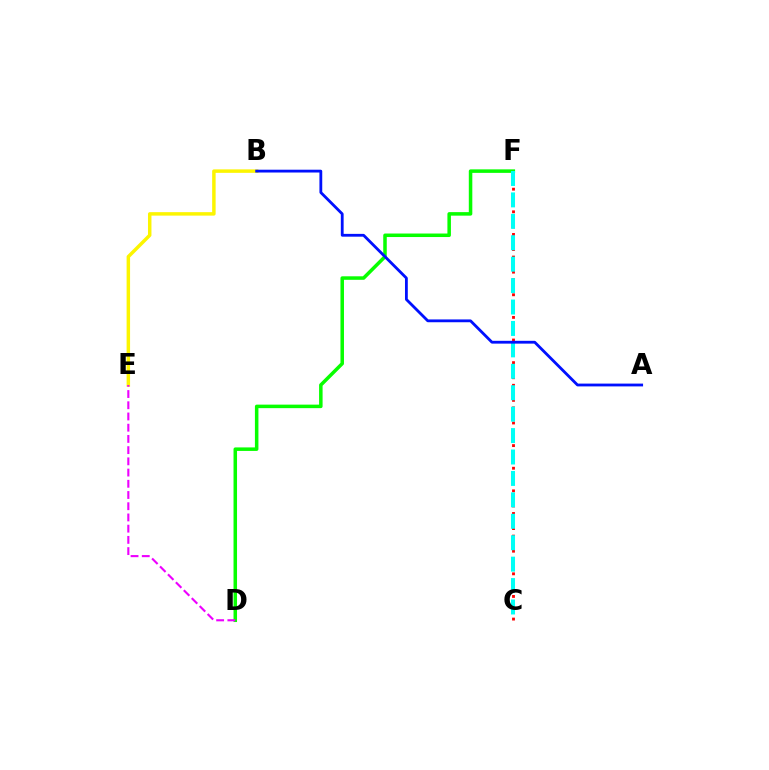{('C', 'F'): [{'color': '#ff0000', 'line_style': 'dotted', 'thickness': 2.05}, {'color': '#00fff6', 'line_style': 'dashed', 'thickness': 2.91}], ('D', 'F'): [{'color': '#08ff00', 'line_style': 'solid', 'thickness': 2.53}], ('B', 'E'): [{'color': '#fcf500', 'line_style': 'solid', 'thickness': 2.49}], ('A', 'B'): [{'color': '#0010ff', 'line_style': 'solid', 'thickness': 2.02}], ('D', 'E'): [{'color': '#ee00ff', 'line_style': 'dashed', 'thickness': 1.52}]}